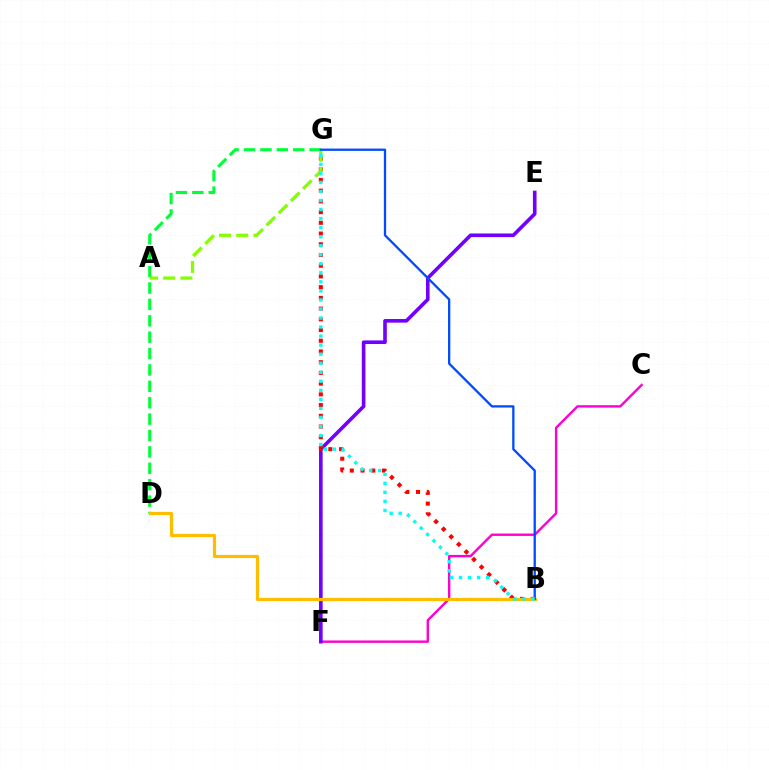{('C', 'F'): [{'color': '#ff00cf', 'line_style': 'solid', 'thickness': 1.72}], ('D', 'G'): [{'color': '#00ff39', 'line_style': 'dashed', 'thickness': 2.23}], ('E', 'F'): [{'color': '#7200ff', 'line_style': 'solid', 'thickness': 2.6}], ('B', 'G'): [{'color': '#ff0000', 'line_style': 'dotted', 'thickness': 2.91}, {'color': '#004bff', 'line_style': 'solid', 'thickness': 1.65}, {'color': '#00fff6', 'line_style': 'dotted', 'thickness': 2.46}], ('A', 'G'): [{'color': '#84ff00', 'line_style': 'dashed', 'thickness': 2.34}], ('B', 'D'): [{'color': '#ffbd00', 'line_style': 'solid', 'thickness': 2.29}]}